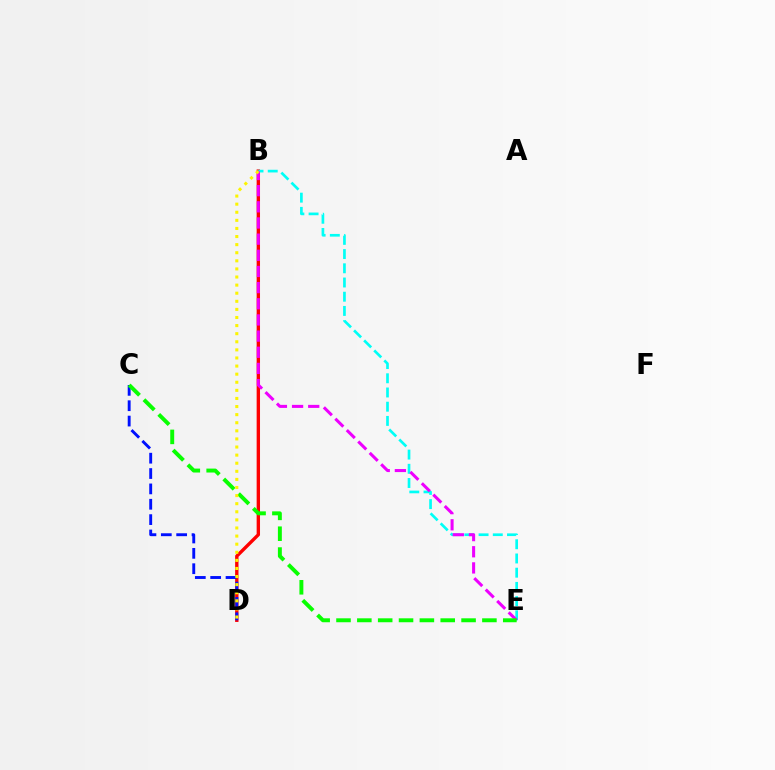{('B', 'D'): [{'color': '#ff0000', 'line_style': 'solid', 'thickness': 2.42}, {'color': '#fcf500', 'line_style': 'dotted', 'thickness': 2.2}], ('B', 'E'): [{'color': '#00fff6', 'line_style': 'dashed', 'thickness': 1.93}, {'color': '#ee00ff', 'line_style': 'dashed', 'thickness': 2.2}], ('C', 'D'): [{'color': '#0010ff', 'line_style': 'dashed', 'thickness': 2.09}], ('C', 'E'): [{'color': '#08ff00', 'line_style': 'dashed', 'thickness': 2.83}]}